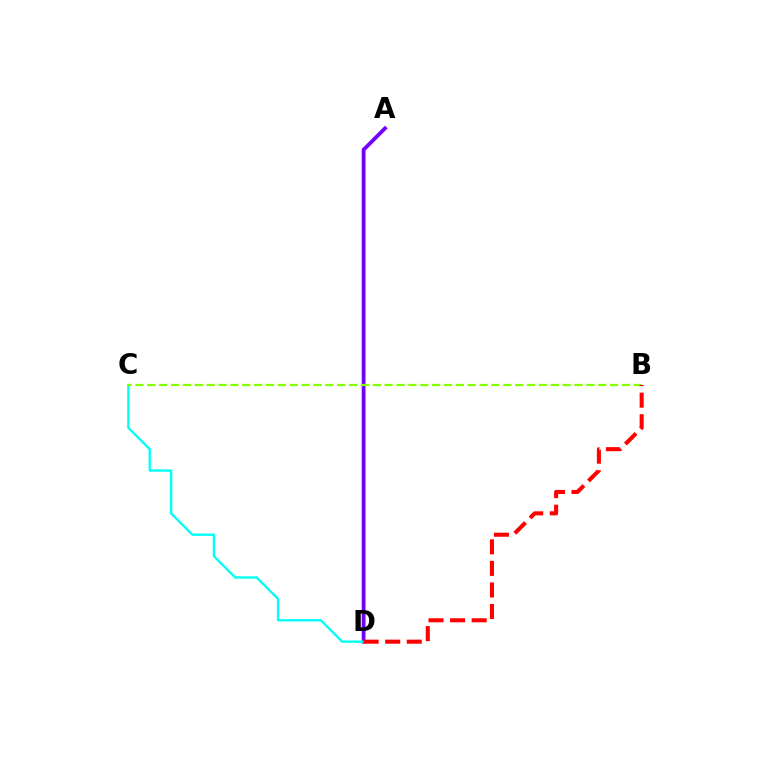{('A', 'D'): [{'color': '#7200ff', 'line_style': 'solid', 'thickness': 2.74}], ('C', 'D'): [{'color': '#00fff6', 'line_style': 'solid', 'thickness': 1.69}], ('B', 'C'): [{'color': '#84ff00', 'line_style': 'dashed', 'thickness': 1.61}], ('B', 'D'): [{'color': '#ff0000', 'line_style': 'dashed', 'thickness': 2.93}]}